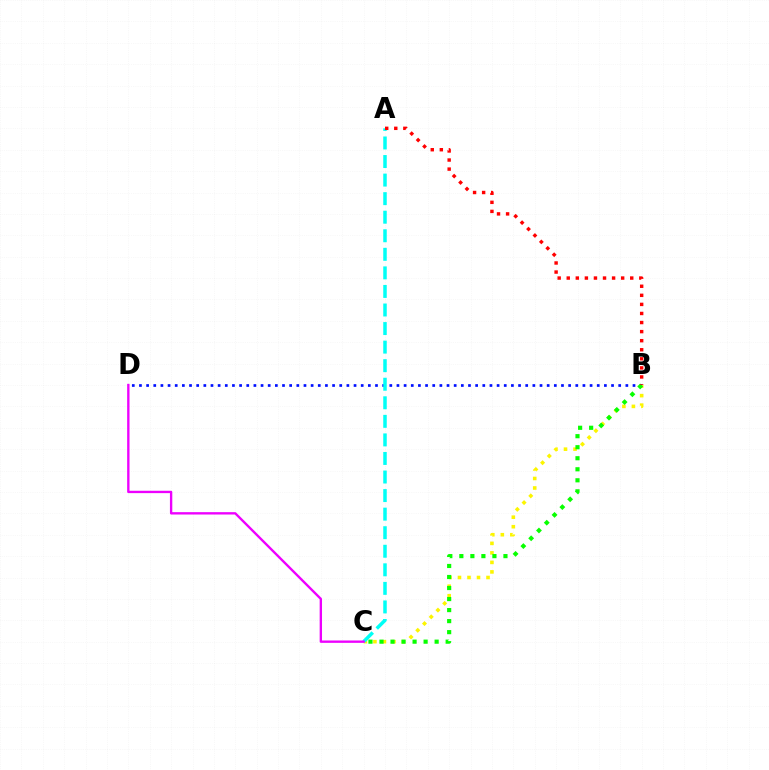{('B', 'D'): [{'color': '#0010ff', 'line_style': 'dotted', 'thickness': 1.94}], ('B', 'C'): [{'color': '#fcf500', 'line_style': 'dotted', 'thickness': 2.58}, {'color': '#08ff00', 'line_style': 'dotted', 'thickness': 3.0}], ('A', 'C'): [{'color': '#00fff6', 'line_style': 'dashed', 'thickness': 2.52}], ('A', 'B'): [{'color': '#ff0000', 'line_style': 'dotted', 'thickness': 2.46}], ('C', 'D'): [{'color': '#ee00ff', 'line_style': 'solid', 'thickness': 1.7}]}